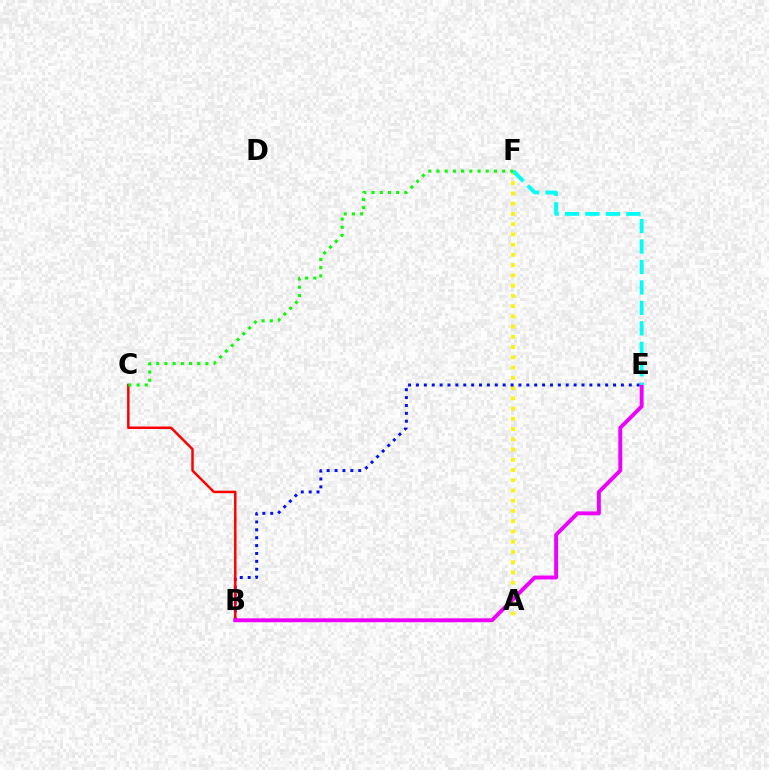{('A', 'F'): [{'color': '#fcf500', 'line_style': 'dotted', 'thickness': 2.78}], ('B', 'E'): [{'color': '#0010ff', 'line_style': 'dotted', 'thickness': 2.14}, {'color': '#ee00ff', 'line_style': 'solid', 'thickness': 2.81}], ('B', 'C'): [{'color': '#ff0000', 'line_style': 'solid', 'thickness': 1.79}], ('C', 'F'): [{'color': '#08ff00', 'line_style': 'dotted', 'thickness': 2.23}], ('E', 'F'): [{'color': '#00fff6', 'line_style': 'dashed', 'thickness': 2.78}]}